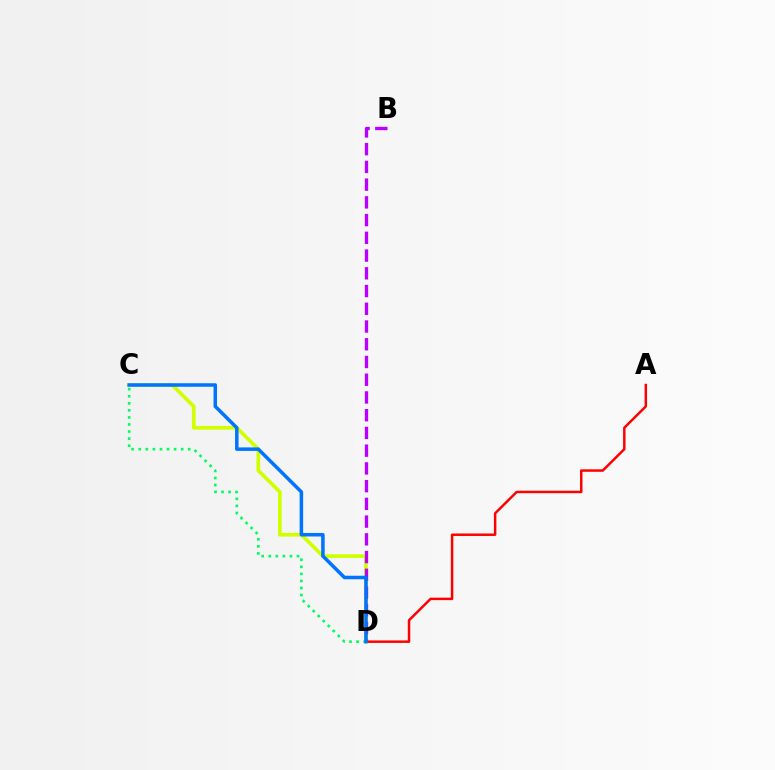{('A', 'D'): [{'color': '#ff0000', 'line_style': 'solid', 'thickness': 1.78}], ('C', 'D'): [{'color': '#d1ff00', 'line_style': 'solid', 'thickness': 2.66}, {'color': '#00ff5c', 'line_style': 'dotted', 'thickness': 1.92}, {'color': '#0074ff', 'line_style': 'solid', 'thickness': 2.53}], ('B', 'D'): [{'color': '#b900ff', 'line_style': 'dashed', 'thickness': 2.41}]}